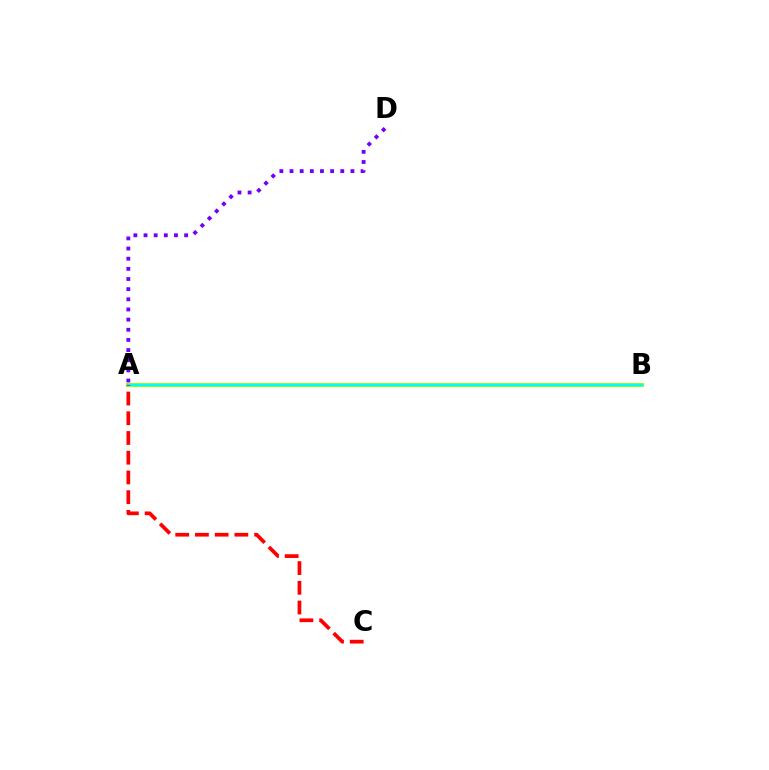{('A', 'B'): [{'color': '#84ff00', 'line_style': 'solid', 'thickness': 2.74}, {'color': '#00fff6', 'line_style': 'solid', 'thickness': 1.63}], ('A', 'C'): [{'color': '#ff0000', 'line_style': 'dashed', 'thickness': 2.68}], ('A', 'D'): [{'color': '#7200ff', 'line_style': 'dotted', 'thickness': 2.76}]}